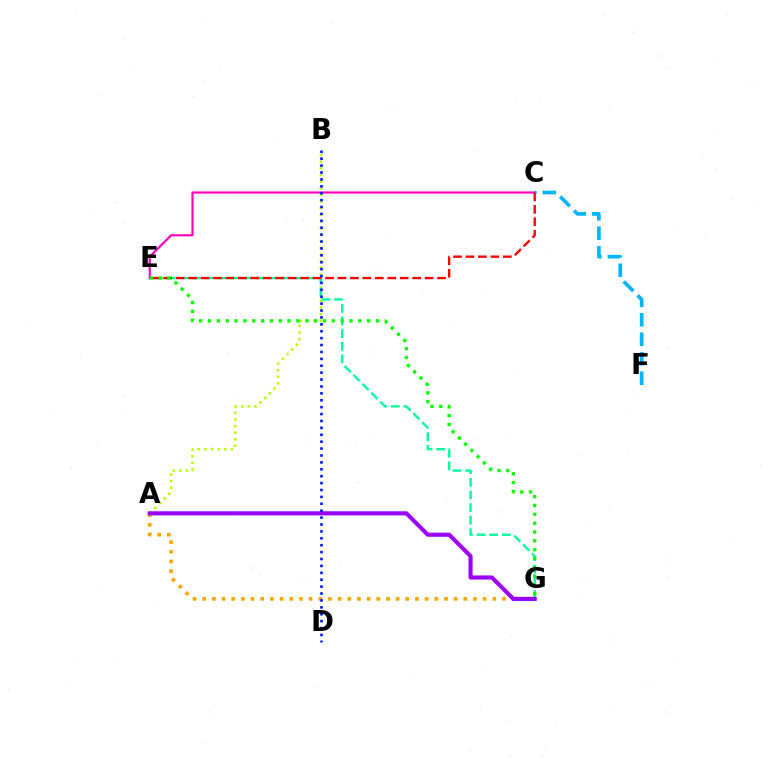{('A', 'B'): [{'color': '#b3ff00', 'line_style': 'dotted', 'thickness': 1.8}], ('E', 'G'): [{'color': '#00ff9d', 'line_style': 'dashed', 'thickness': 1.71}, {'color': '#08ff00', 'line_style': 'dotted', 'thickness': 2.4}], ('C', 'E'): [{'color': '#ff00bd', 'line_style': 'solid', 'thickness': 1.56}, {'color': '#ff0000', 'line_style': 'dashed', 'thickness': 1.69}], ('A', 'G'): [{'color': '#ffa500', 'line_style': 'dotted', 'thickness': 2.63}, {'color': '#9b00ff', 'line_style': 'solid', 'thickness': 2.96}], ('C', 'F'): [{'color': '#00b5ff', 'line_style': 'dashed', 'thickness': 2.64}], ('B', 'D'): [{'color': '#0010ff', 'line_style': 'dotted', 'thickness': 1.88}]}